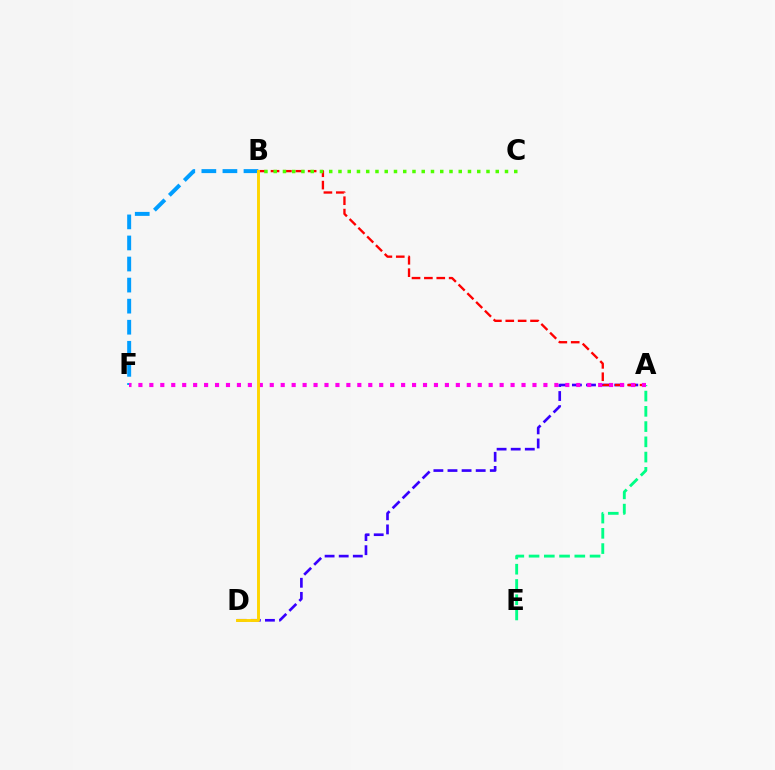{('B', 'F'): [{'color': '#009eff', 'line_style': 'dashed', 'thickness': 2.86}], ('A', 'D'): [{'color': '#3700ff', 'line_style': 'dashed', 'thickness': 1.92}], ('A', 'B'): [{'color': '#ff0000', 'line_style': 'dashed', 'thickness': 1.68}], ('A', 'E'): [{'color': '#00ff86', 'line_style': 'dashed', 'thickness': 2.07}], ('A', 'F'): [{'color': '#ff00ed', 'line_style': 'dotted', 'thickness': 2.97}], ('B', 'D'): [{'color': '#ffd500', 'line_style': 'solid', 'thickness': 2.11}], ('B', 'C'): [{'color': '#4fff00', 'line_style': 'dotted', 'thickness': 2.51}]}